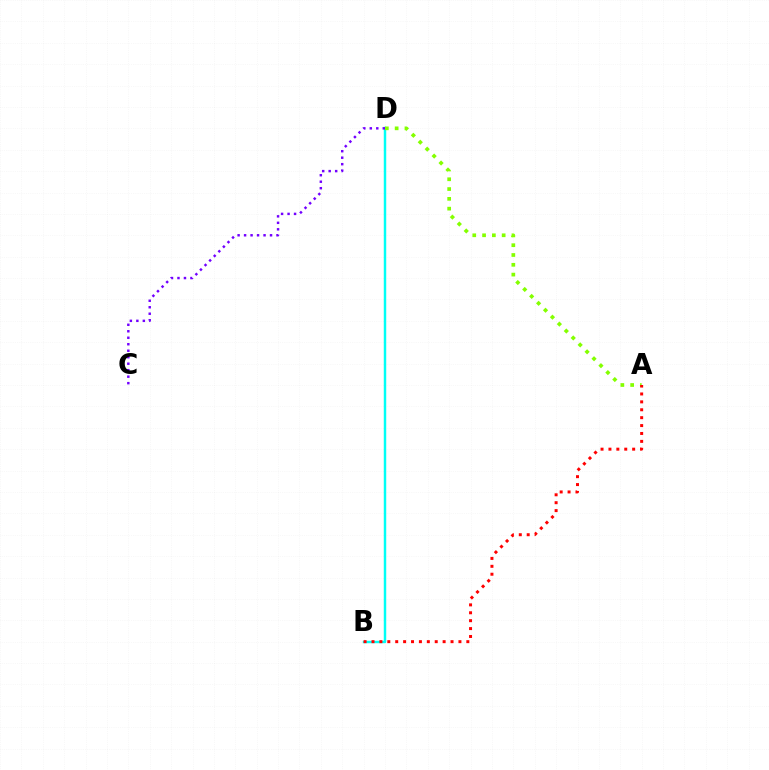{('B', 'D'): [{'color': '#00fff6', 'line_style': 'solid', 'thickness': 1.77}], ('A', 'D'): [{'color': '#84ff00', 'line_style': 'dotted', 'thickness': 2.66}], ('C', 'D'): [{'color': '#7200ff', 'line_style': 'dotted', 'thickness': 1.76}], ('A', 'B'): [{'color': '#ff0000', 'line_style': 'dotted', 'thickness': 2.15}]}